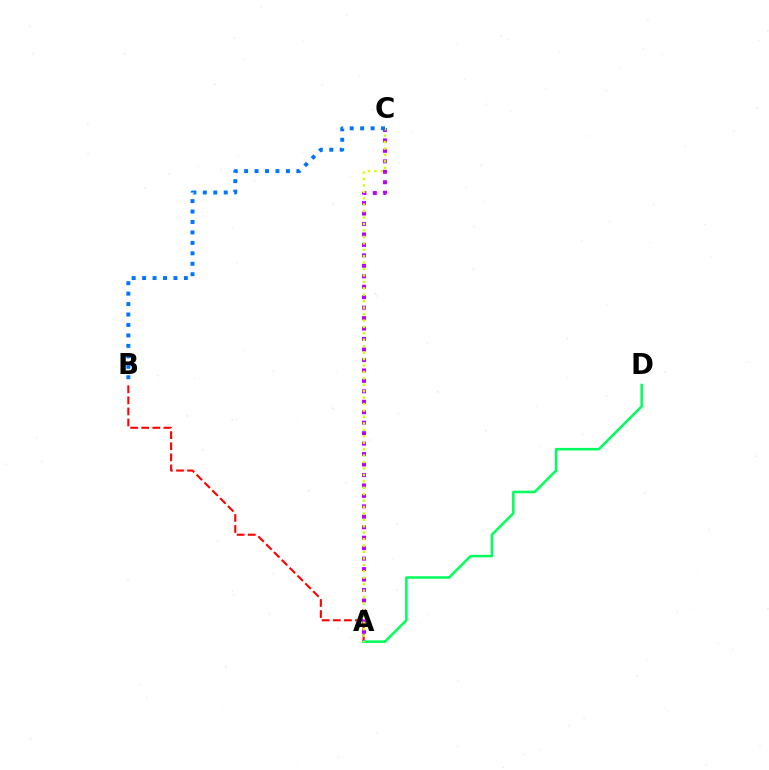{('A', 'B'): [{'color': '#ff0000', 'line_style': 'dashed', 'thickness': 1.51}], ('A', 'C'): [{'color': '#b900ff', 'line_style': 'dotted', 'thickness': 2.84}, {'color': '#d1ff00', 'line_style': 'dotted', 'thickness': 1.75}], ('A', 'D'): [{'color': '#00ff5c', 'line_style': 'solid', 'thickness': 1.83}], ('B', 'C'): [{'color': '#0074ff', 'line_style': 'dotted', 'thickness': 2.84}]}